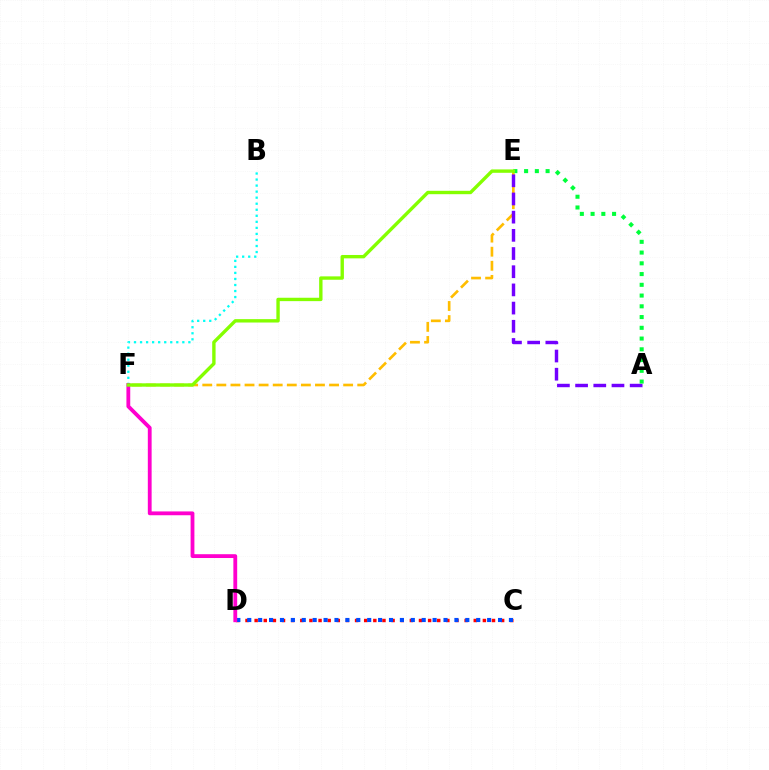{('B', 'F'): [{'color': '#00fff6', 'line_style': 'dotted', 'thickness': 1.64}], ('C', 'D'): [{'color': '#ff0000', 'line_style': 'dotted', 'thickness': 2.48}, {'color': '#004bff', 'line_style': 'dotted', 'thickness': 2.96}], ('E', 'F'): [{'color': '#ffbd00', 'line_style': 'dashed', 'thickness': 1.91}, {'color': '#84ff00', 'line_style': 'solid', 'thickness': 2.43}], ('A', 'E'): [{'color': '#7200ff', 'line_style': 'dashed', 'thickness': 2.47}, {'color': '#00ff39', 'line_style': 'dotted', 'thickness': 2.92}], ('D', 'F'): [{'color': '#ff00cf', 'line_style': 'solid', 'thickness': 2.74}]}